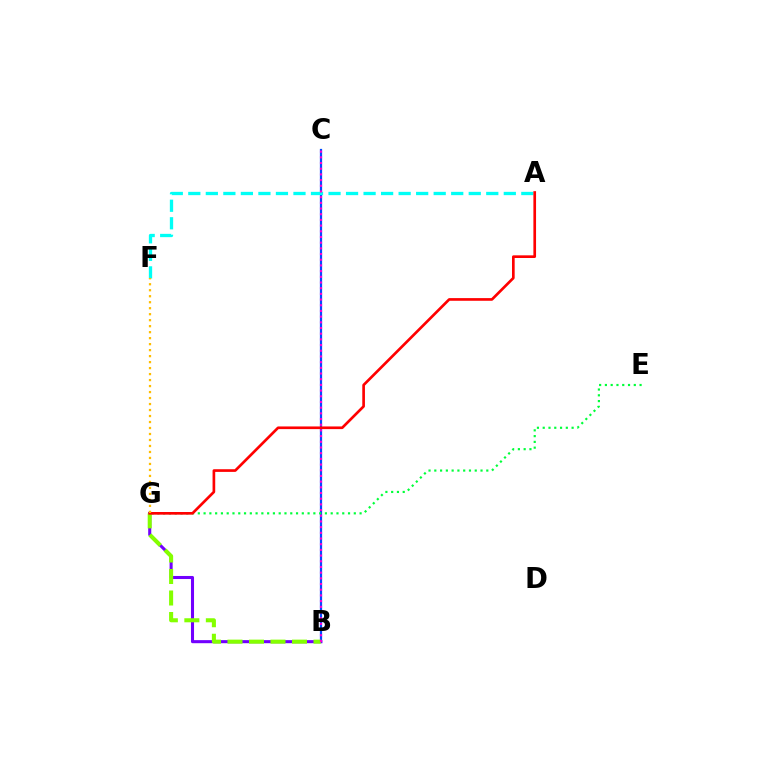{('B', 'C'): [{'color': '#004bff', 'line_style': 'solid', 'thickness': 1.62}, {'color': '#ff00cf', 'line_style': 'dotted', 'thickness': 1.55}], ('B', 'G'): [{'color': '#7200ff', 'line_style': 'solid', 'thickness': 2.2}, {'color': '#84ff00', 'line_style': 'dashed', 'thickness': 2.92}], ('E', 'G'): [{'color': '#00ff39', 'line_style': 'dotted', 'thickness': 1.57}], ('A', 'F'): [{'color': '#00fff6', 'line_style': 'dashed', 'thickness': 2.38}], ('A', 'G'): [{'color': '#ff0000', 'line_style': 'solid', 'thickness': 1.92}], ('F', 'G'): [{'color': '#ffbd00', 'line_style': 'dotted', 'thickness': 1.63}]}